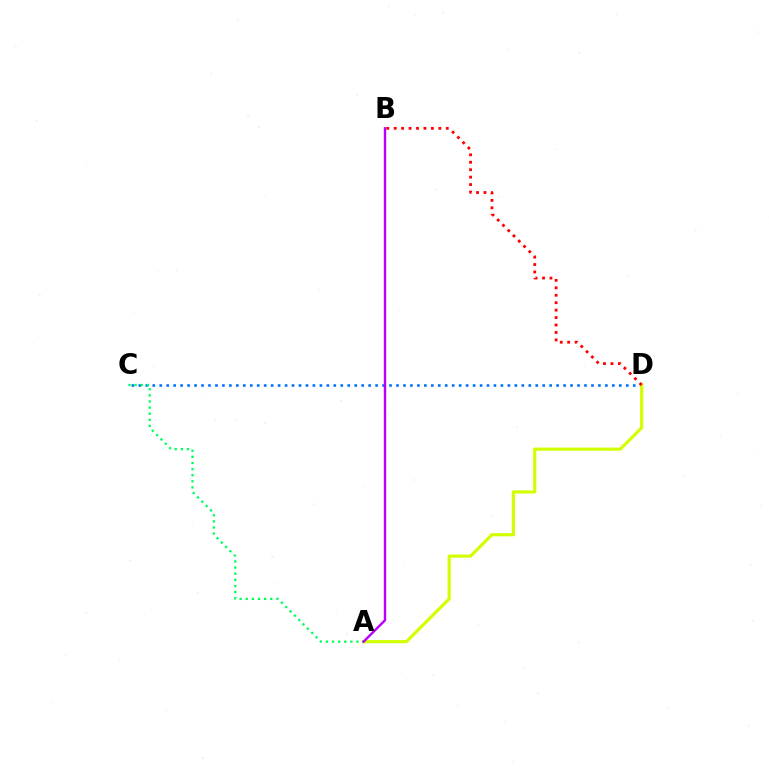{('C', 'D'): [{'color': '#0074ff', 'line_style': 'dotted', 'thickness': 1.89}], ('A', 'D'): [{'color': '#d1ff00', 'line_style': 'solid', 'thickness': 2.28}], ('B', 'D'): [{'color': '#ff0000', 'line_style': 'dotted', 'thickness': 2.02}], ('A', 'C'): [{'color': '#00ff5c', 'line_style': 'dotted', 'thickness': 1.66}], ('A', 'B'): [{'color': '#b900ff', 'line_style': 'solid', 'thickness': 1.74}]}